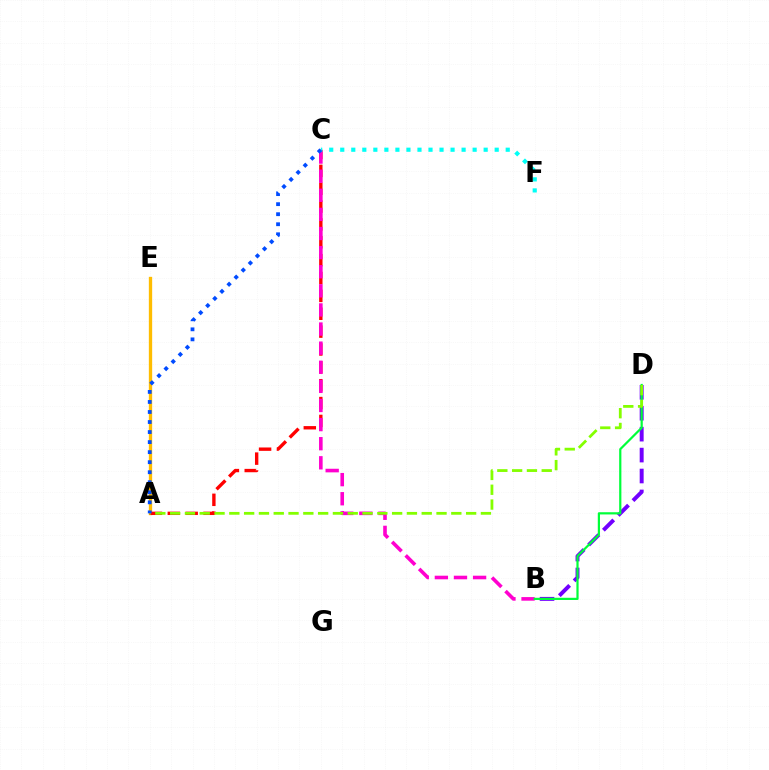{('A', 'E'): [{'color': '#ffbd00', 'line_style': 'solid', 'thickness': 2.4}], ('A', 'C'): [{'color': '#ff0000', 'line_style': 'dashed', 'thickness': 2.43}, {'color': '#004bff', 'line_style': 'dotted', 'thickness': 2.73}], ('B', 'D'): [{'color': '#7200ff', 'line_style': 'dashed', 'thickness': 2.84}, {'color': '#00ff39', 'line_style': 'solid', 'thickness': 1.59}], ('B', 'C'): [{'color': '#ff00cf', 'line_style': 'dashed', 'thickness': 2.6}], ('A', 'D'): [{'color': '#84ff00', 'line_style': 'dashed', 'thickness': 2.01}], ('C', 'F'): [{'color': '#00fff6', 'line_style': 'dotted', 'thickness': 3.0}]}